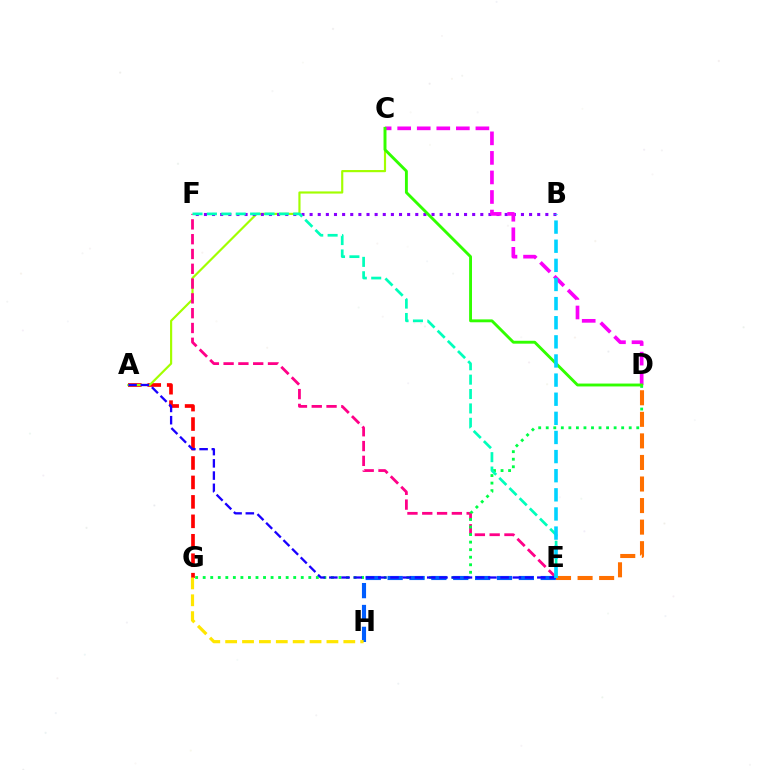{('A', 'G'): [{'color': '#ff0000', 'line_style': 'dashed', 'thickness': 2.64}], ('A', 'C'): [{'color': '#a2ff00', 'line_style': 'solid', 'thickness': 1.56}], ('E', 'F'): [{'color': '#ff0088', 'line_style': 'dashed', 'thickness': 2.01}, {'color': '#00ffbb', 'line_style': 'dashed', 'thickness': 1.96}], ('B', 'F'): [{'color': '#8a00ff', 'line_style': 'dotted', 'thickness': 2.21}], ('D', 'G'): [{'color': '#00ff45', 'line_style': 'dotted', 'thickness': 2.05}], ('E', 'H'): [{'color': '#005dff', 'line_style': 'dashed', 'thickness': 2.97}], ('G', 'H'): [{'color': '#ffe600', 'line_style': 'dashed', 'thickness': 2.29}], ('A', 'E'): [{'color': '#1900ff', 'line_style': 'dashed', 'thickness': 1.66}], ('D', 'E'): [{'color': '#ff7000', 'line_style': 'dashed', 'thickness': 2.93}], ('C', 'D'): [{'color': '#fa00f9', 'line_style': 'dashed', 'thickness': 2.66}, {'color': '#31ff00', 'line_style': 'solid', 'thickness': 2.08}], ('B', 'E'): [{'color': '#00d3ff', 'line_style': 'dashed', 'thickness': 2.6}]}